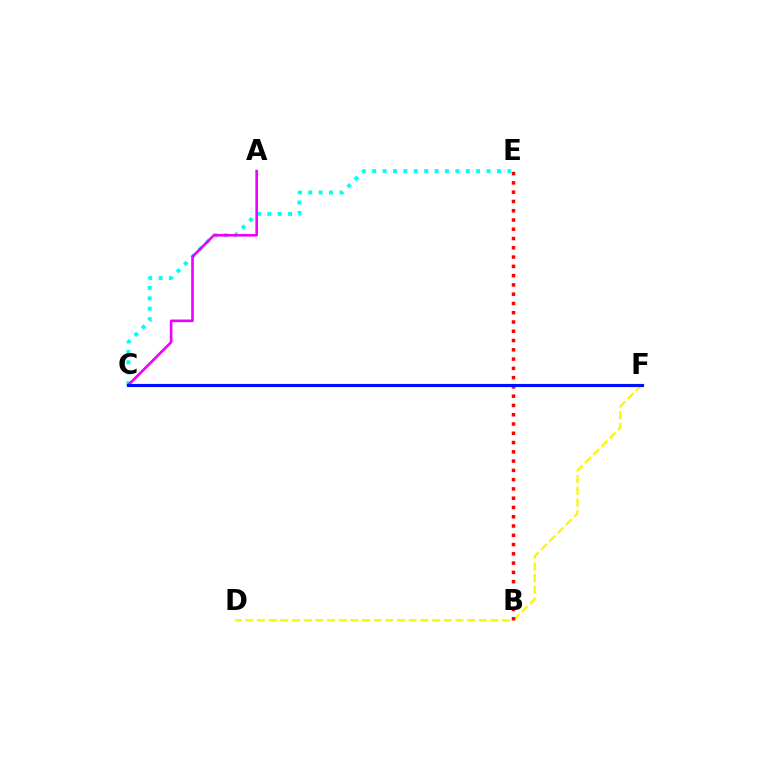{('D', 'F'): [{'color': '#fcf500', 'line_style': 'dashed', 'thickness': 1.58}], ('C', 'E'): [{'color': '#00fff6', 'line_style': 'dotted', 'thickness': 2.83}], ('A', 'C'): [{'color': '#ee00ff', 'line_style': 'solid', 'thickness': 1.89}], ('C', 'F'): [{'color': '#08ff00', 'line_style': 'dashed', 'thickness': 2.08}, {'color': '#0010ff', 'line_style': 'solid', 'thickness': 2.25}], ('B', 'E'): [{'color': '#ff0000', 'line_style': 'dotted', 'thickness': 2.52}]}